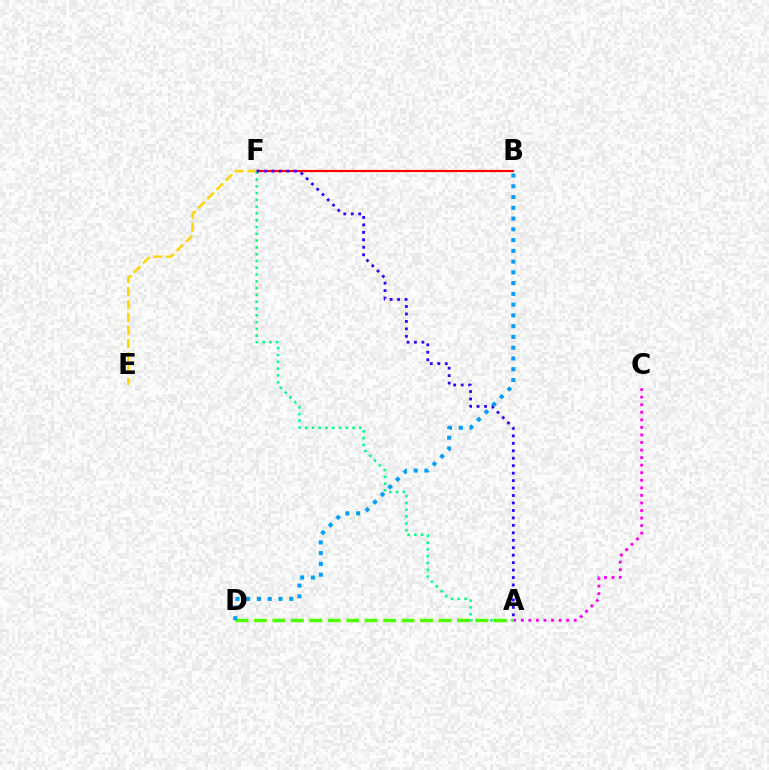{('B', 'F'): [{'color': '#ff0000', 'line_style': 'solid', 'thickness': 1.56}], ('A', 'C'): [{'color': '#ff00ed', 'line_style': 'dotted', 'thickness': 2.05}], ('E', 'F'): [{'color': '#ffd500', 'line_style': 'dashed', 'thickness': 1.76}], ('A', 'F'): [{'color': '#00ff86', 'line_style': 'dotted', 'thickness': 1.84}, {'color': '#3700ff', 'line_style': 'dotted', 'thickness': 2.03}], ('A', 'D'): [{'color': '#4fff00', 'line_style': 'dashed', 'thickness': 2.51}], ('B', 'D'): [{'color': '#009eff', 'line_style': 'dotted', 'thickness': 2.92}]}